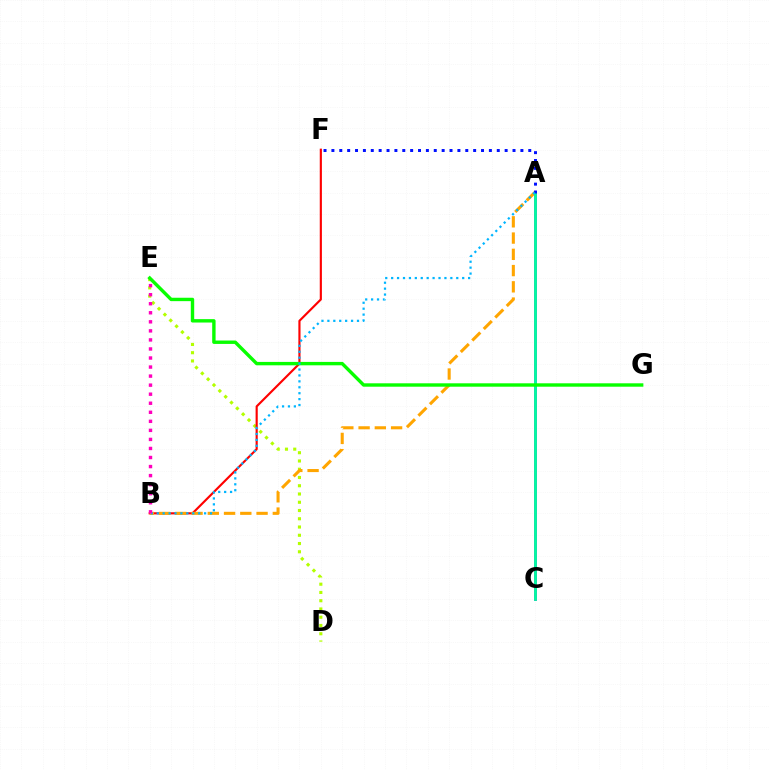{('D', 'E'): [{'color': '#b3ff00', 'line_style': 'dotted', 'thickness': 2.24}], ('A', 'C'): [{'color': '#9b00ff', 'line_style': 'solid', 'thickness': 1.97}, {'color': '#00ff9d', 'line_style': 'solid', 'thickness': 2.0}], ('B', 'F'): [{'color': '#ff0000', 'line_style': 'solid', 'thickness': 1.55}], ('A', 'B'): [{'color': '#ffa500', 'line_style': 'dashed', 'thickness': 2.21}, {'color': '#00b5ff', 'line_style': 'dotted', 'thickness': 1.61}], ('E', 'G'): [{'color': '#08ff00', 'line_style': 'solid', 'thickness': 2.45}], ('A', 'F'): [{'color': '#0010ff', 'line_style': 'dotted', 'thickness': 2.14}], ('B', 'E'): [{'color': '#ff00bd', 'line_style': 'dotted', 'thickness': 2.46}]}